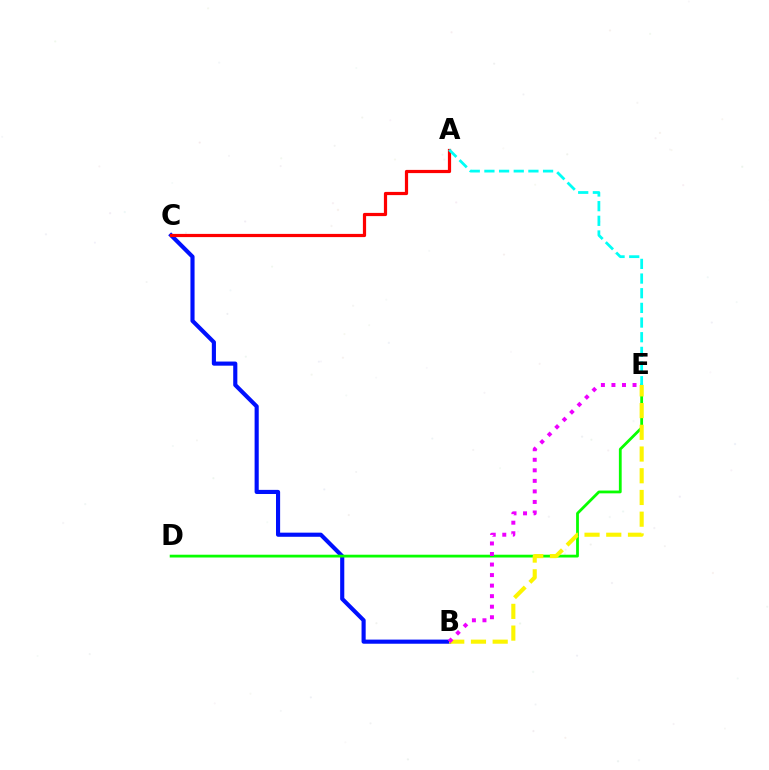{('B', 'C'): [{'color': '#0010ff', 'line_style': 'solid', 'thickness': 2.97}], ('D', 'E'): [{'color': '#08ff00', 'line_style': 'solid', 'thickness': 2.01}], ('A', 'C'): [{'color': '#ff0000', 'line_style': 'solid', 'thickness': 2.31}], ('B', 'E'): [{'color': '#fcf500', 'line_style': 'dashed', 'thickness': 2.95}, {'color': '#ee00ff', 'line_style': 'dotted', 'thickness': 2.86}], ('A', 'E'): [{'color': '#00fff6', 'line_style': 'dashed', 'thickness': 1.99}]}